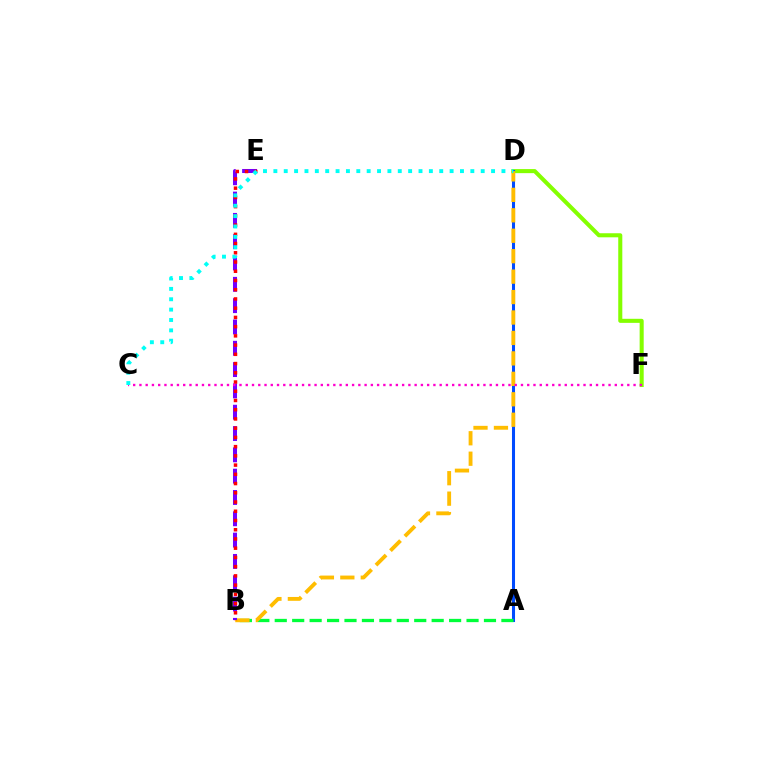{('D', 'F'): [{'color': '#84ff00', 'line_style': 'solid', 'thickness': 2.92}], ('A', 'D'): [{'color': '#004bff', 'line_style': 'solid', 'thickness': 2.2}], ('A', 'B'): [{'color': '#00ff39', 'line_style': 'dashed', 'thickness': 2.37}], ('B', 'D'): [{'color': '#ffbd00', 'line_style': 'dashed', 'thickness': 2.78}], ('B', 'E'): [{'color': '#7200ff', 'line_style': 'dashed', 'thickness': 2.9}, {'color': '#ff0000', 'line_style': 'dotted', 'thickness': 2.51}], ('C', 'F'): [{'color': '#ff00cf', 'line_style': 'dotted', 'thickness': 1.7}], ('C', 'D'): [{'color': '#00fff6', 'line_style': 'dotted', 'thickness': 2.82}]}